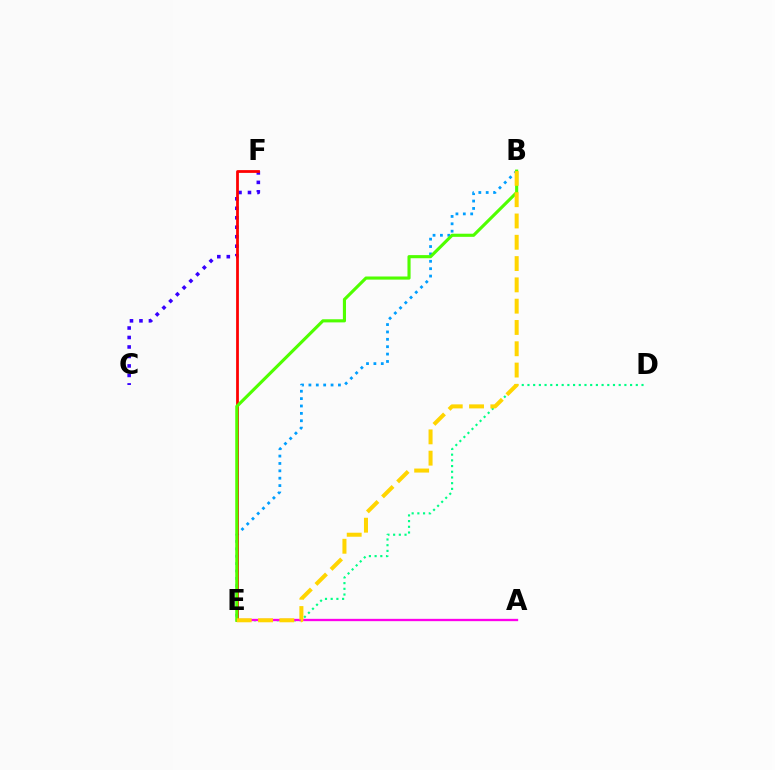{('C', 'F'): [{'color': '#3700ff', 'line_style': 'dotted', 'thickness': 2.58}], ('D', 'E'): [{'color': '#00ff86', 'line_style': 'dotted', 'thickness': 1.55}], ('A', 'E'): [{'color': '#ff00ed', 'line_style': 'solid', 'thickness': 1.67}], ('B', 'E'): [{'color': '#009eff', 'line_style': 'dotted', 'thickness': 2.0}, {'color': '#4fff00', 'line_style': 'solid', 'thickness': 2.25}, {'color': '#ffd500', 'line_style': 'dashed', 'thickness': 2.89}], ('E', 'F'): [{'color': '#ff0000', 'line_style': 'solid', 'thickness': 2.0}]}